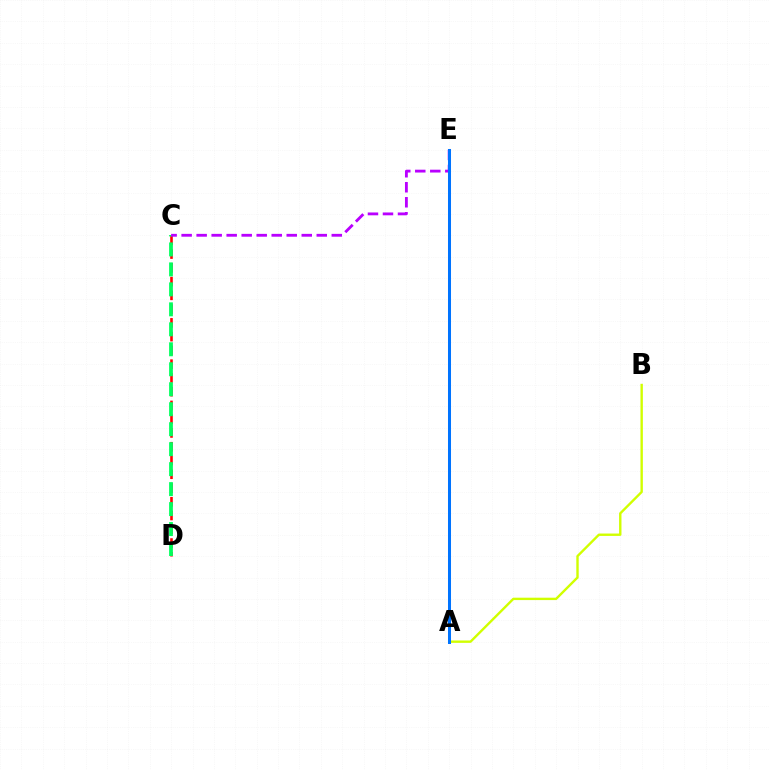{('C', 'D'): [{'color': '#ff0000', 'line_style': 'dashed', 'thickness': 1.87}, {'color': '#00ff5c', 'line_style': 'dashed', 'thickness': 2.71}], ('A', 'B'): [{'color': '#d1ff00', 'line_style': 'solid', 'thickness': 1.72}], ('C', 'E'): [{'color': '#b900ff', 'line_style': 'dashed', 'thickness': 2.04}], ('A', 'E'): [{'color': '#0074ff', 'line_style': 'solid', 'thickness': 2.17}]}